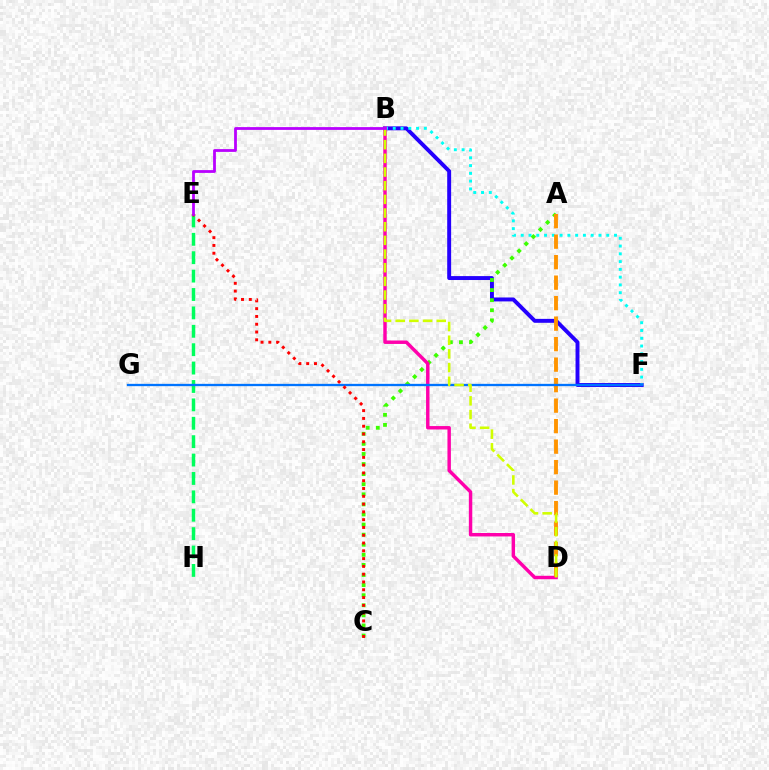{('B', 'F'): [{'color': '#2500ff', 'line_style': 'solid', 'thickness': 2.83}, {'color': '#00fff6', 'line_style': 'dotted', 'thickness': 2.11}], ('E', 'H'): [{'color': '#00ff5c', 'line_style': 'dashed', 'thickness': 2.5}], ('A', 'C'): [{'color': '#3dff00', 'line_style': 'dotted', 'thickness': 2.74}], ('B', 'D'): [{'color': '#ff00ac', 'line_style': 'solid', 'thickness': 2.47}, {'color': '#d1ff00', 'line_style': 'dashed', 'thickness': 1.86}], ('A', 'D'): [{'color': '#ff9400', 'line_style': 'dashed', 'thickness': 2.78}], ('F', 'G'): [{'color': '#0074ff', 'line_style': 'solid', 'thickness': 1.66}], ('C', 'E'): [{'color': '#ff0000', 'line_style': 'dotted', 'thickness': 2.12}], ('B', 'E'): [{'color': '#b900ff', 'line_style': 'solid', 'thickness': 2.01}]}